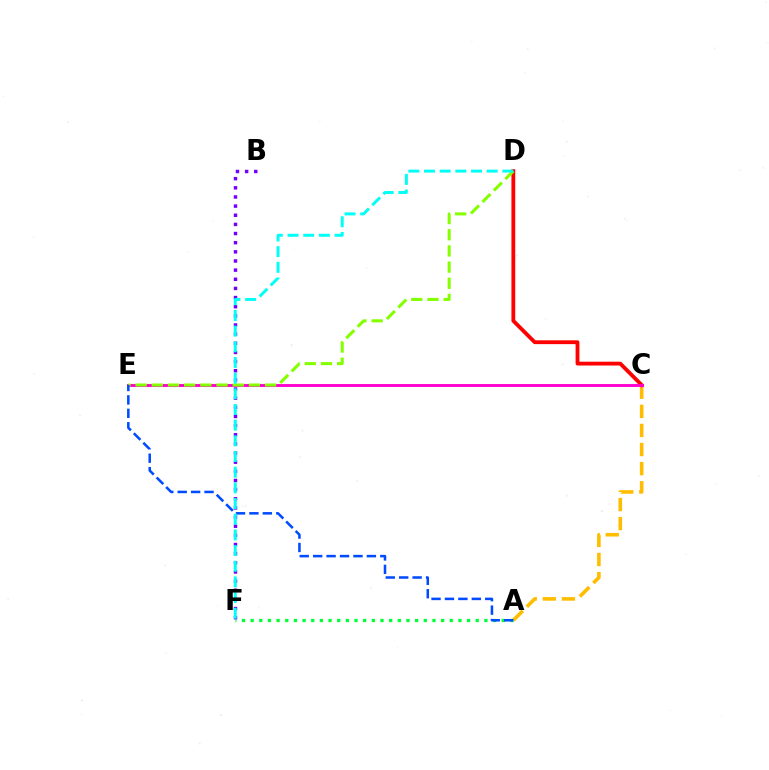{('A', 'C'): [{'color': '#ffbd00', 'line_style': 'dashed', 'thickness': 2.59}], ('C', 'D'): [{'color': '#ff0000', 'line_style': 'solid', 'thickness': 2.75}], ('A', 'F'): [{'color': '#00ff39', 'line_style': 'dotted', 'thickness': 2.35}], ('C', 'E'): [{'color': '#ff00cf', 'line_style': 'solid', 'thickness': 2.08}], ('D', 'E'): [{'color': '#84ff00', 'line_style': 'dashed', 'thickness': 2.2}], ('A', 'E'): [{'color': '#004bff', 'line_style': 'dashed', 'thickness': 1.82}], ('B', 'F'): [{'color': '#7200ff', 'line_style': 'dotted', 'thickness': 2.48}], ('D', 'F'): [{'color': '#00fff6', 'line_style': 'dashed', 'thickness': 2.13}]}